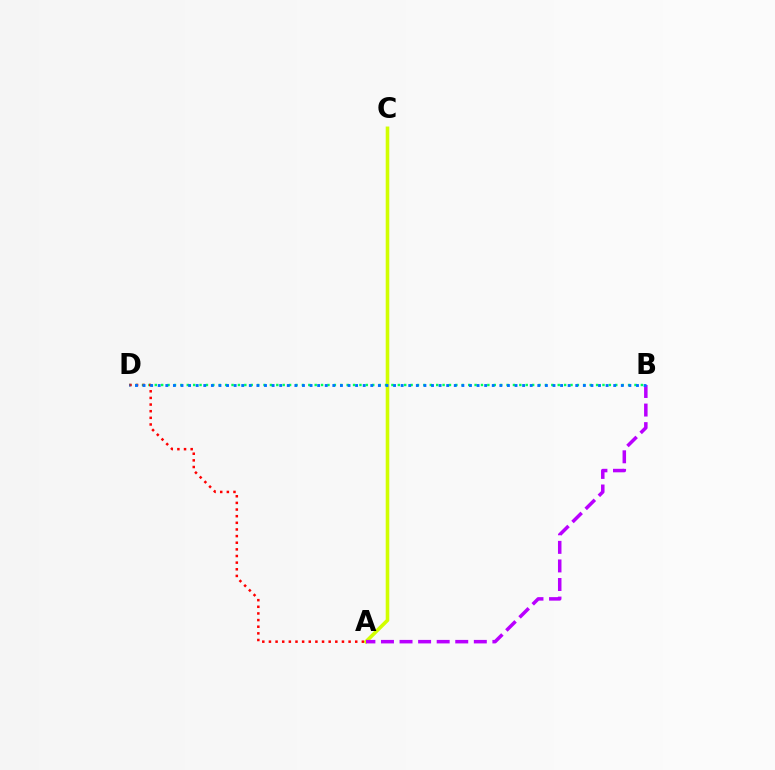{('A', 'C'): [{'color': '#d1ff00', 'line_style': 'solid', 'thickness': 2.59}], ('B', 'D'): [{'color': '#00ff5c', 'line_style': 'dotted', 'thickness': 1.74}, {'color': '#0074ff', 'line_style': 'dotted', 'thickness': 2.06}], ('A', 'D'): [{'color': '#ff0000', 'line_style': 'dotted', 'thickness': 1.8}], ('A', 'B'): [{'color': '#b900ff', 'line_style': 'dashed', 'thickness': 2.52}]}